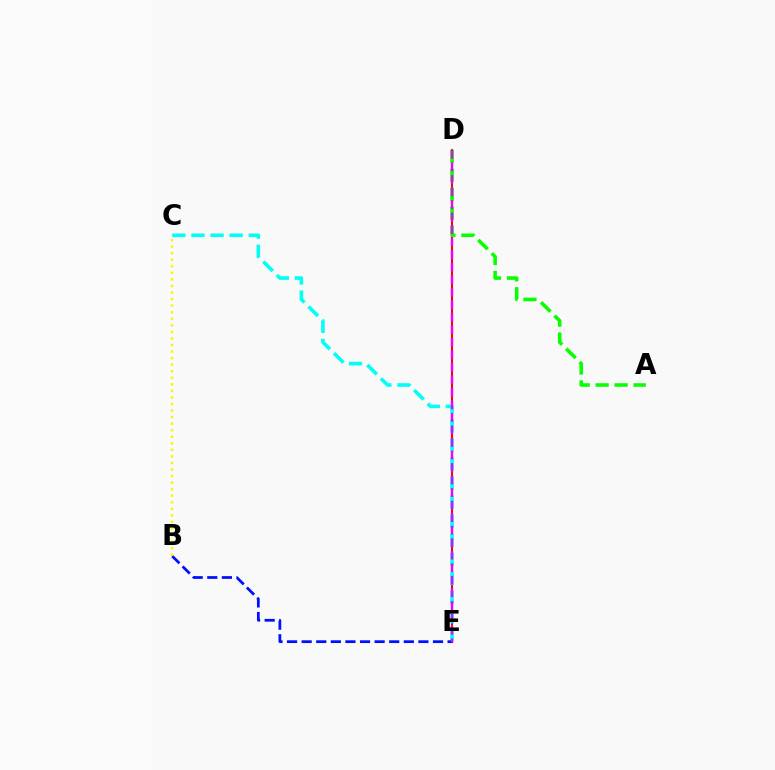{('D', 'E'): [{'color': '#ff0000', 'line_style': 'solid', 'thickness': 1.51}, {'color': '#ee00ff', 'line_style': 'dashed', 'thickness': 1.7}], ('C', 'E'): [{'color': '#00fff6', 'line_style': 'dashed', 'thickness': 2.59}], ('A', 'D'): [{'color': '#08ff00', 'line_style': 'dashed', 'thickness': 2.57}], ('B', 'E'): [{'color': '#0010ff', 'line_style': 'dashed', 'thickness': 1.98}], ('B', 'C'): [{'color': '#fcf500', 'line_style': 'dotted', 'thickness': 1.78}]}